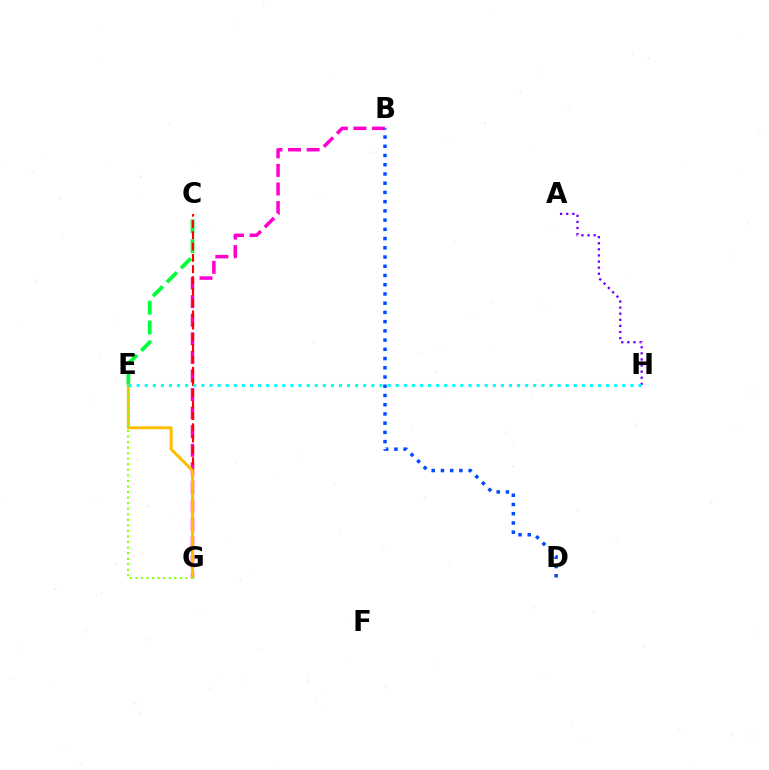{('B', 'G'): [{'color': '#ff00cf', 'line_style': 'dashed', 'thickness': 2.52}], ('C', 'E'): [{'color': '#00ff39', 'line_style': 'dashed', 'thickness': 2.69}], ('C', 'G'): [{'color': '#ff0000', 'line_style': 'dashed', 'thickness': 1.53}], ('A', 'H'): [{'color': '#7200ff', 'line_style': 'dotted', 'thickness': 1.66}], ('E', 'G'): [{'color': '#ffbd00', 'line_style': 'solid', 'thickness': 2.14}, {'color': '#84ff00', 'line_style': 'dotted', 'thickness': 1.51}], ('B', 'D'): [{'color': '#004bff', 'line_style': 'dotted', 'thickness': 2.51}], ('E', 'H'): [{'color': '#00fff6', 'line_style': 'dotted', 'thickness': 2.2}]}